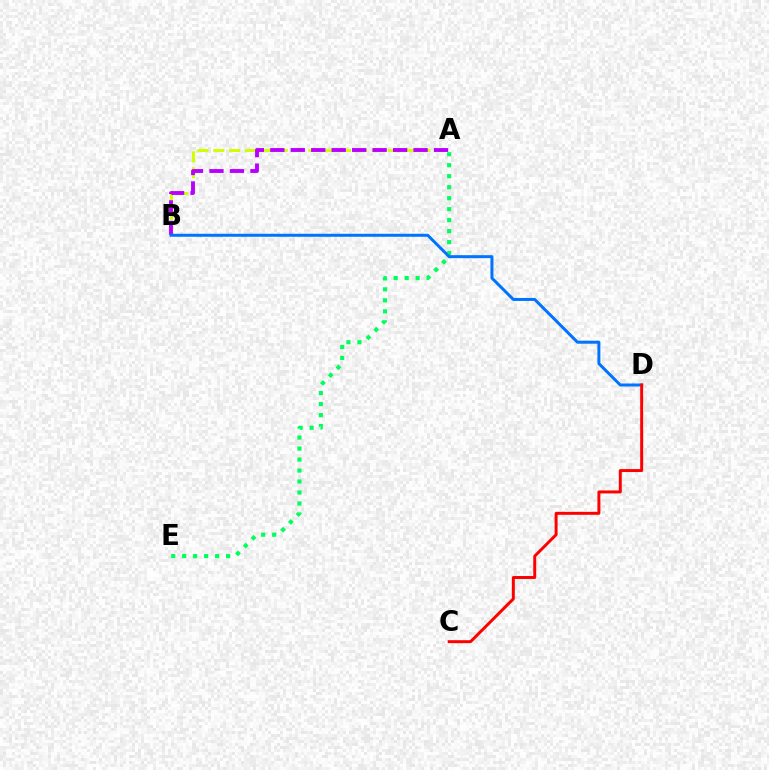{('A', 'B'): [{'color': '#d1ff00', 'line_style': 'dashed', 'thickness': 2.15}, {'color': '#b900ff', 'line_style': 'dashed', 'thickness': 2.78}], ('A', 'E'): [{'color': '#00ff5c', 'line_style': 'dotted', 'thickness': 2.98}], ('B', 'D'): [{'color': '#0074ff', 'line_style': 'solid', 'thickness': 2.15}], ('C', 'D'): [{'color': '#ff0000', 'line_style': 'solid', 'thickness': 2.12}]}